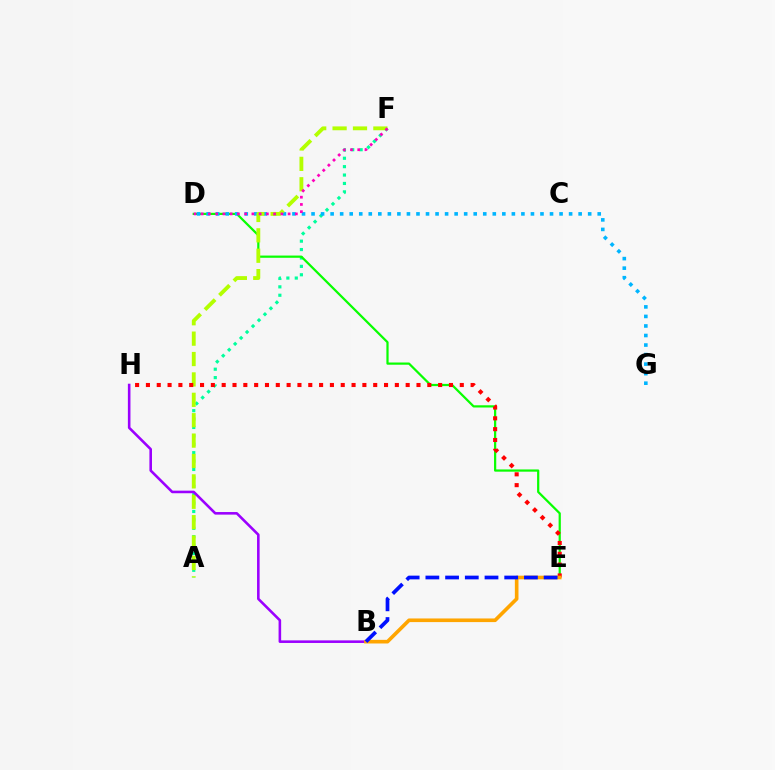{('A', 'F'): [{'color': '#00ff9d', 'line_style': 'dotted', 'thickness': 2.28}, {'color': '#b3ff00', 'line_style': 'dashed', 'thickness': 2.77}], ('D', 'E'): [{'color': '#08ff00', 'line_style': 'solid', 'thickness': 1.6}], ('D', 'G'): [{'color': '#00b5ff', 'line_style': 'dotted', 'thickness': 2.59}], ('D', 'F'): [{'color': '#ff00bd', 'line_style': 'dotted', 'thickness': 1.97}], ('E', 'H'): [{'color': '#ff0000', 'line_style': 'dotted', 'thickness': 2.94}], ('B', 'H'): [{'color': '#9b00ff', 'line_style': 'solid', 'thickness': 1.86}], ('B', 'E'): [{'color': '#ffa500', 'line_style': 'solid', 'thickness': 2.61}, {'color': '#0010ff', 'line_style': 'dashed', 'thickness': 2.68}]}